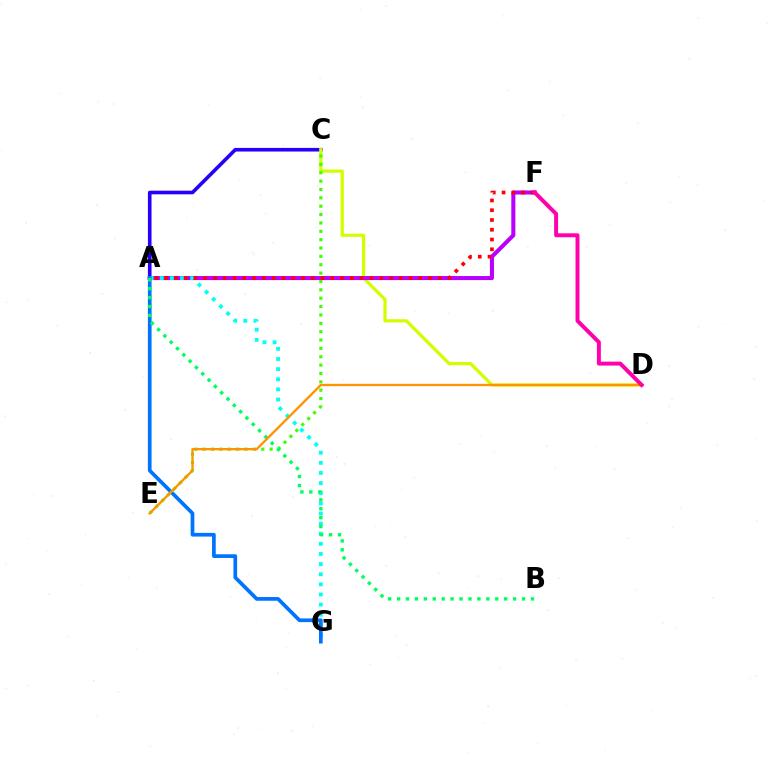{('A', 'C'): [{'color': '#2500ff', 'line_style': 'solid', 'thickness': 2.61}], ('C', 'D'): [{'color': '#d1ff00', 'line_style': 'solid', 'thickness': 2.34}], ('A', 'F'): [{'color': '#b900ff', 'line_style': 'solid', 'thickness': 2.92}, {'color': '#ff0000', 'line_style': 'dotted', 'thickness': 2.66}], ('C', 'E'): [{'color': '#3dff00', 'line_style': 'dotted', 'thickness': 2.27}], ('A', 'G'): [{'color': '#00fff6', 'line_style': 'dotted', 'thickness': 2.75}, {'color': '#0074ff', 'line_style': 'solid', 'thickness': 2.67}], ('A', 'B'): [{'color': '#00ff5c', 'line_style': 'dotted', 'thickness': 2.43}], ('D', 'E'): [{'color': '#ff9400', 'line_style': 'solid', 'thickness': 1.68}], ('D', 'F'): [{'color': '#ff00ac', 'line_style': 'solid', 'thickness': 2.84}]}